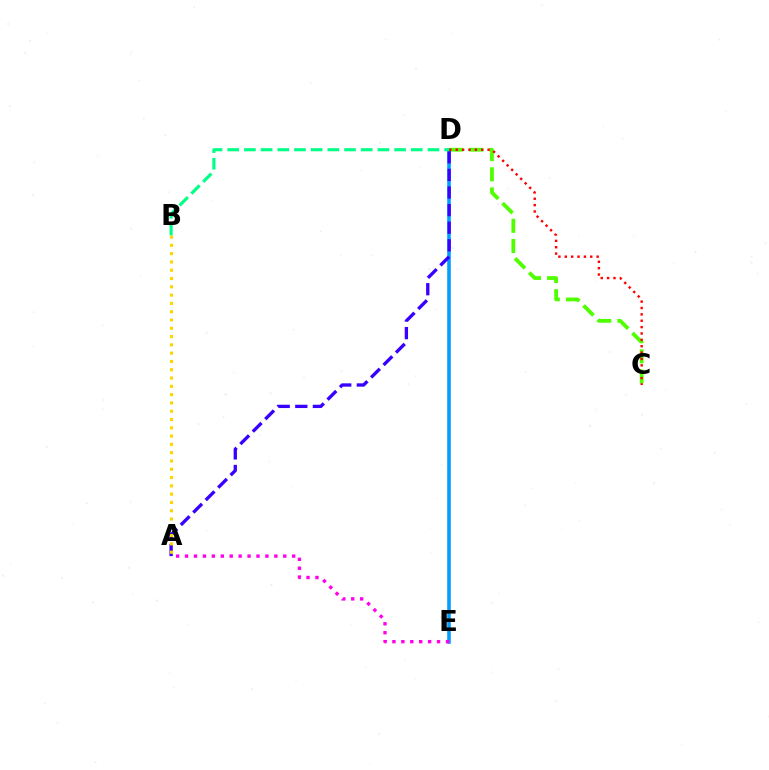{('D', 'E'): [{'color': '#009eff', 'line_style': 'solid', 'thickness': 2.57}], ('A', 'E'): [{'color': '#ff00ed', 'line_style': 'dotted', 'thickness': 2.43}], ('C', 'D'): [{'color': '#4fff00', 'line_style': 'dashed', 'thickness': 2.73}, {'color': '#ff0000', 'line_style': 'dotted', 'thickness': 1.73}], ('A', 'D'): [{'color': '#3700ff', 'line_style': 'dashed', 'thickness': 2.39}], ('A', 'B'): [{'color': '#ffd500', 'line_style': 'dotted', 'thickness': 2.25}], ('B', 'D'): [{'color': '#00ff86', 'line_style': 'dashed', 'thickness': 2.27}]}